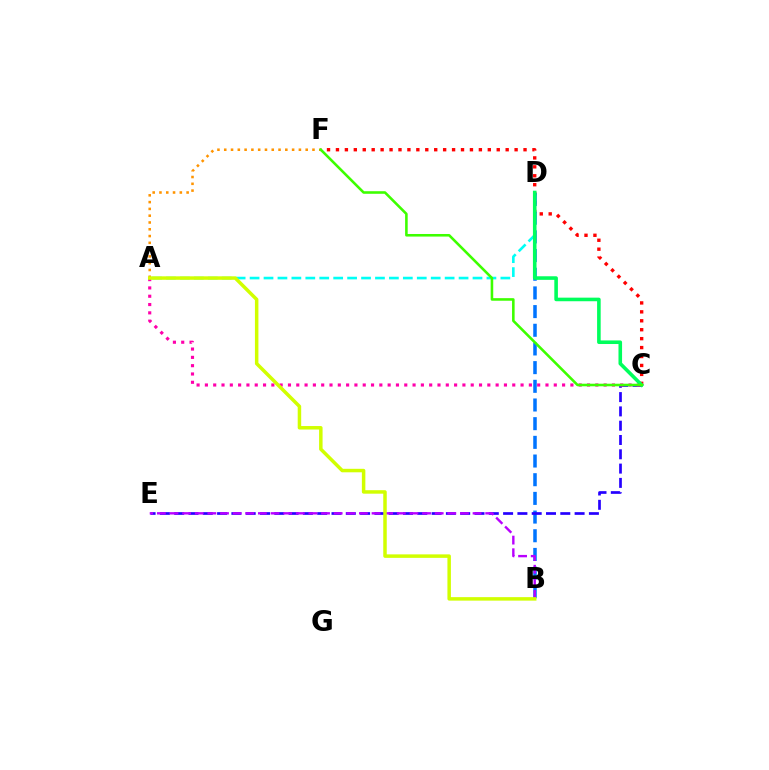{('C', 'F'): [{'color': '#ff0000', 'line_style': 'dotted', 'thickness': 2.43}, {'color': '#3dff00', 'line_style': 'solid', 'thickness': 1.86}], ('B', 'D'): [{'color': '#0074ff', 'line_style': 'dashed', 'thickness': 2.54}], ('A', 'D'): [{'color': '#00fff6', 'line_style': 'dashed', 'thickness': 1.89}], ('C', 'E'): [{'color': '#2500ff', 'line_style': 'dashed', 'thickness': 1.94}], ('A', 'C'): [{'color': '#ff00ac', 'line_style': 'dotted', 'thickness': 2.26}], ('A', 'F'): [{'color': '#ff9400', 'line_style': 'dotted', 'thickness': 1.84}], ('C', 'D'): [{'color': '#00ff5c', 'line_style': 'solid', 'thickness': 2.58}], ('B', 'E'): [{'color': '#b900ff', 'line_style': 'dashed', 'thickness': 1.72}], ('A', 'B'): [{'color': '#d1ff00', 'line_style': 'solid', 'thickness': 2.51}]}